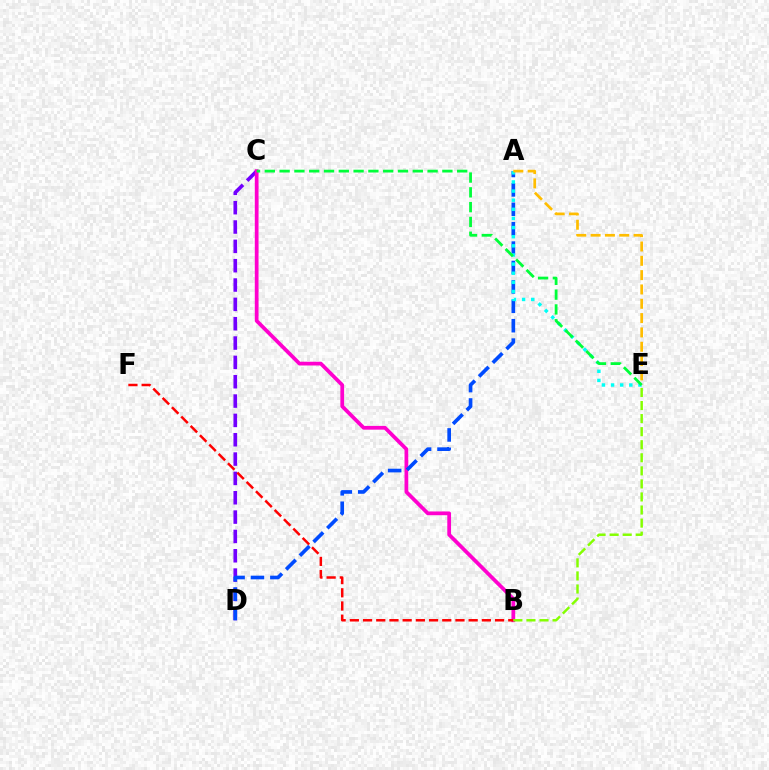{('C', 'D'): [{'color': '#7200ff', 'line_style': 'dashed', 'thickness': 2.63}], ('B', 'C'): [{'color': '#ff00cf', 'line_style': 'solid', 'thickness': 2.7}], ('A', 'D'): [{'color': '#004bff', 'line_style': 'dashed', 'thickness': 2.64}], ('A', 'E'): [{'color': '#00fff6', 'line_style': 'dotted', 'thickness': 2.48}, {'color': '#ffbd00', 'line_style': 'dashed', 'thickness': 1.95}], ('B', 'F'): [{'color': '#ff0000', 'line_style': 'dashed', 'thickness': 1.79}], ('C', 'E'): [{'color': '#00ff39', 'line_style': 'dashed', 'thickness': 2.01}], ('B', 'E'): [{'color': '#84ff00', 'line_style': 'dashed', 'thickness': 1.77}]}